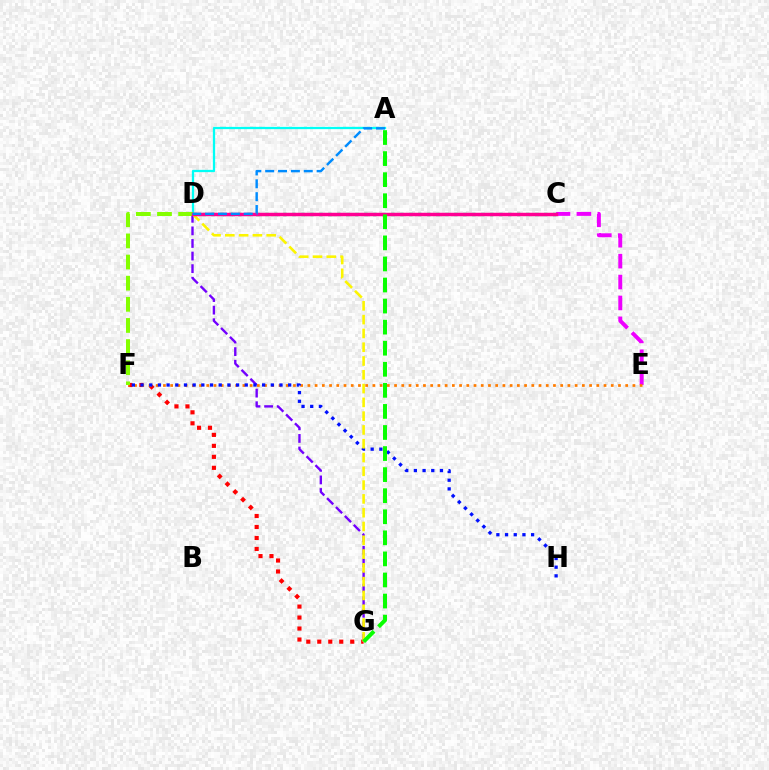{('C', 'E'): [{'color': '#ee00ff', 'line_style': 'dashed', 'thickness': 2.84}], ('F', 'G'): [{'color': '#ff0000', 'line_style': 'dotted', 'thickness': 2.98}], ('E', 'F'): [{'color': '#ff7c00', 'line_style': 'dotted', 'thickness': 1.96}], ('A', 'D'): [{'color': '#00fff6', 'line_style': 'solid', 'thickness': 1.63}, {'color': '#008cff', 'line_style': 'dashed', 'thickness': 1.75}], ('D', 'G'): [{'color': '#7200ff', 'line_style': 'dashed', 'thickness': 1.71}, {'color': '#fcf500', 'line_style': 'dashed', 'thickness': 1.87}], ('F', 'H'): [{'color': '#0010ff', 'line_style': 'dotted', 'thickness': 2.36}], ('D', 'F'): [{'color': '#84ff00', 'line_style': 'dashed', 'thickness': 2.87}], ('C', 'D'): [{'color': '#00ff74', 'line_style': 'dotted', 'thickness': 2.44}, {'color': '#ff0094', 'line_style': 'solid', 'thickness': 2.51}], ('A', 'G'): [{'color': '#08ff00', 'line_style': 'dashed', 'thickness': 2.86}]}